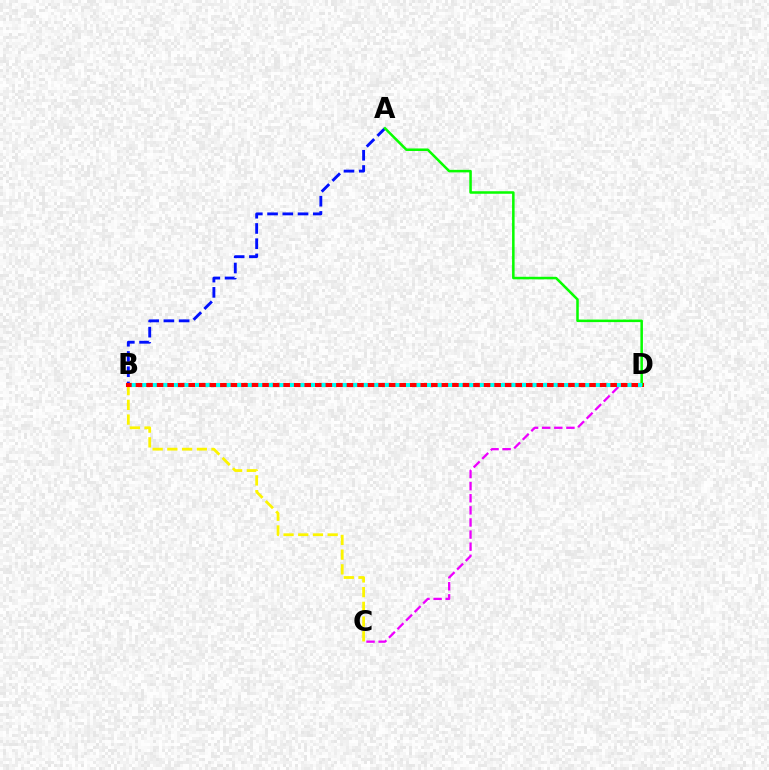{('A', 'B'): [{'color': '#0010ff', 'line_style': 'dashed', 'thickness': 2.07}], ('C', 'D'): [{'color': '#ee00ff', 'line_style': 'dashed', 'thickness': 1.64}], ('B', 'C'): [{'color': '#fcf500', 'line_style': 'dashed', 'thickness': 2.0}], ('B', 'D'): [{'color': '#ff0000', 'line_style': 'solid', 'thickness': 2.93}, {'color': '#00fff6', 'line_style': 'dotted', 'thickness': 2.87}], ('A', 'D'): [{'color': '#08ff00', 'line_style': 'solid', 'thickness': 1.82}]}